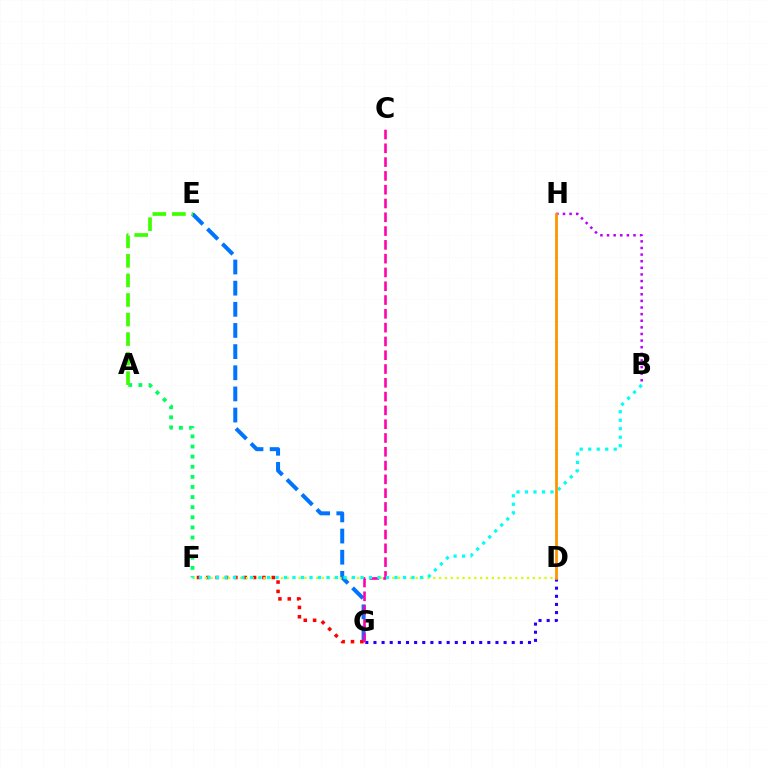{('A', 'F'): [{'color': '#00ff5c', 'line_style': 'dotted', 'thickness': 2.75}], ('F', 'G'): [{'color': '#ff0000', 'line_style': 'dotted', 'thickness': 2.54}], ('E', 'G'): [{'color': '#0074ff', 'line_style': 'dashed', 'thickness': 2.87}], ('D', 'F'): [{'color': '#d1ff00', 'line_style': 'dotted', 'thickness': 1.59}], ('B', 'H'): [{'color': '#b900ff', 'line_style': 'dotted', 'thickness': 1.8}], ('D', 'G'): [{'color': '#2500ff', 'line_style': 'dotted', 'thickness': 2.21}], ('A', 'E'): [{'color': '#3dff00', 'line_style': 'dashed', 'thickness': 2.66}], ('C', 'G'): [{'color': '#ff00ac', 'line_style': 'dashed', 'thickness': 1.87}], ('B', 'F'): [{'color': '#00fff6', 'line_style': 'dotted', 'thickness': 2.31}], ('D', 'H'): [{'color': '#ff9400', 'line_style': 'solid', 'thickness': 1.99}]}